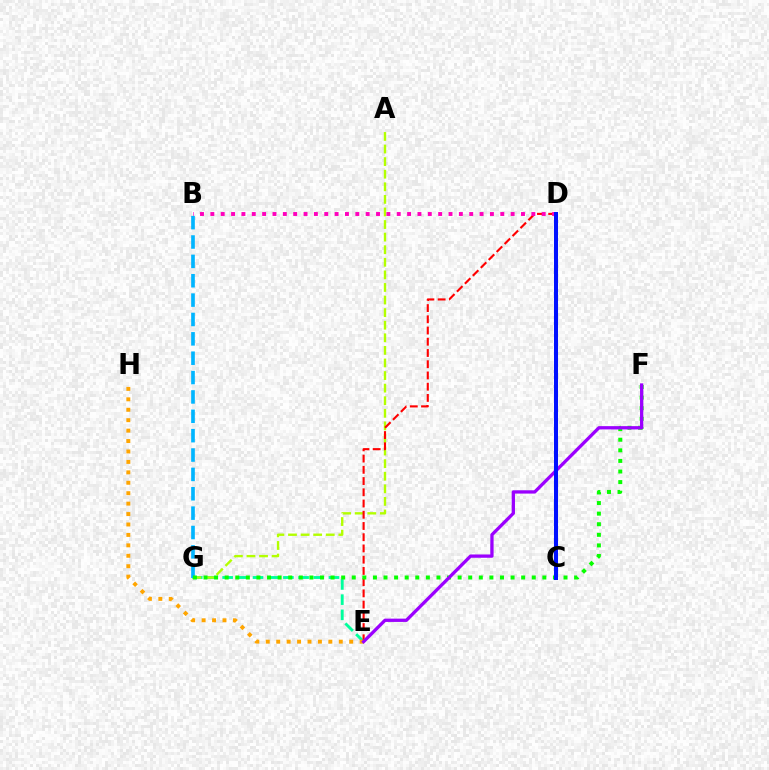{('E', 'G'): [{'color': '#00ff9d', 'line_style': 'dashed', 'thickness': 2.06}], ('A', 'G'): [{'color': '#b3ff00', 'line_style': 'dashed', 'thickness': 1.71}], ('B', 'G'): [{'color': '#00b5ff', 'line_style': 'dashed', 'thickness': 2.63}], ('D', 'E'): [{'color': '#ff0000', 'line_style': 'dashed', 'thickness': 1.53}], ('E', 'H'): [{'color': '#ffa500', 'line_style': 'dotted', 'thickness': 2.83}], ('F', 'G'): [{'color': '#08ff00', 'line_style': 'dotted', 'thickness': 2.88}], ('E', 'F'): [{'color': '#9b00ff', 'line_style': 'solid', 'thickness': 2.37}], ('B', 'D'): [{'color': '#ff00bd', 'line_style': 'dotted', 'thickness': 2.81}], ('C', 'D'): [{'color': '#0010ff', 'line_style': 'solid', 'thickness': 2.9}]}